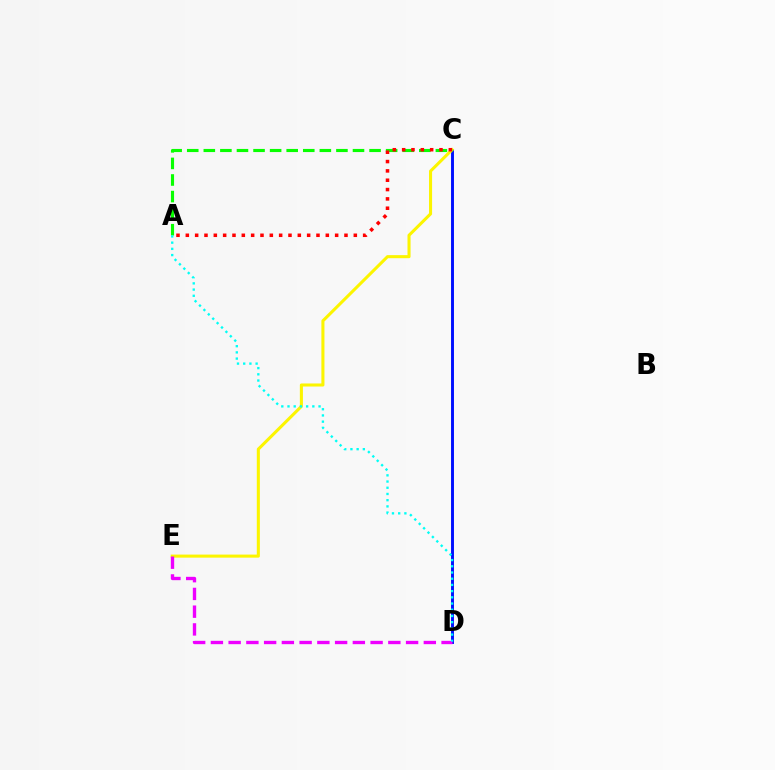{('C', 'D'): [{'color': '#0010ff', 'line_style': 'solid', 'thickness': 2.1}], ('C', 'E'): [{'color': '#fcf500', 'line_style': 'solid', 'thickness': 2.21}], ('D', 'E'): [{'color': '#ee00ff', 'line_style': 'dashed', 'thickness': 2.41}], ('A', 'C'): [{'color': '#08ff00', 'line_style': 'dashed', 'thickness': 2.25}, {'color': '#ff0000', 'line_style': 'dotted', 'thickness': 2.54}], ('A', 'D'): [{'color': '#00fff6', 'line_style': 'dotted', 'thickness': 1.69}]}